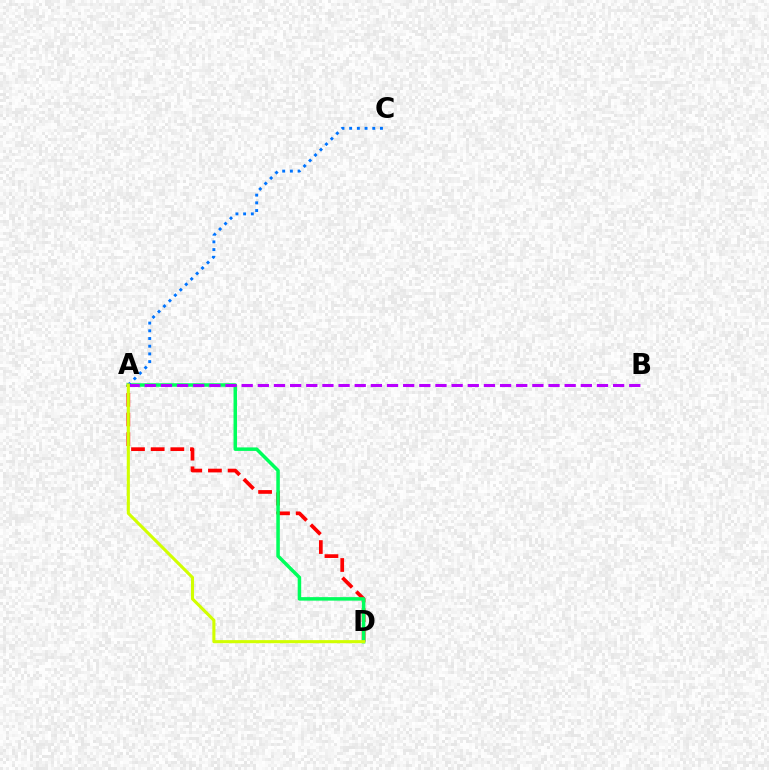{('A', 'D'): [{'color': '#ff0000', 'line_style': 'dashed', 'thickness': 2.67}, {'color': '#00ff5c', 'line_style': 'solid', 'thickness': 2.53}, {'color': '#d1ff00', 'line_style': 'solid', 'thickness': 2.22}], ('A', 'C'): [{'color': '#0074ff', 'line_style': 'dotted', 'thickness': 2.09}], ('A', 'B'): [{'color': '#b900ff', 'line_style': 'dashed', 'thickness': 2.19}]}